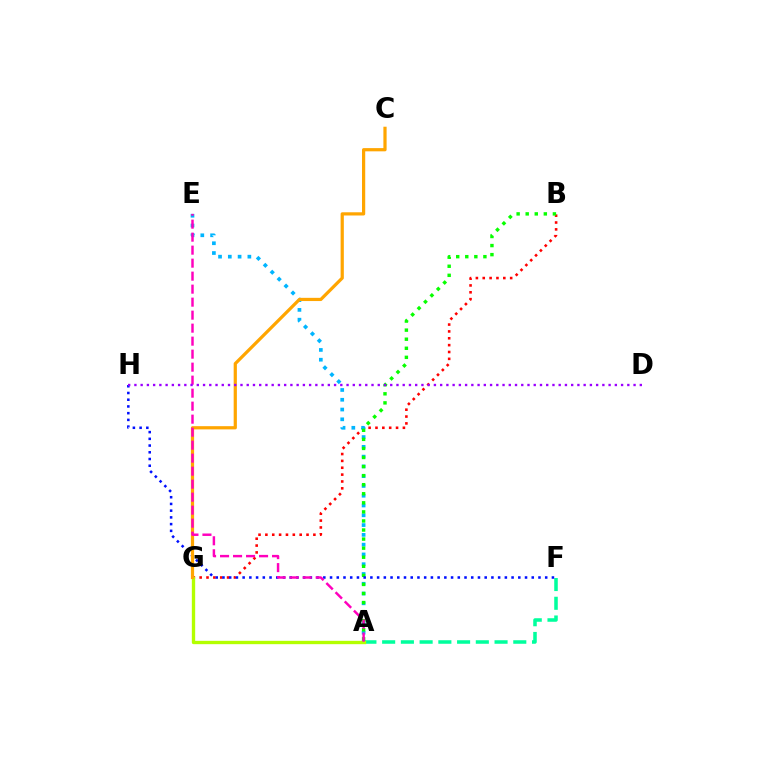{('B', 'G'): [{'color': '#ff0000', 'line_style': 'dotted', 'thickness': 1.86}], ('A', 'E'): [{'color': '#00b5ff', 'line_style': 'dotted', 'thickness': 2.66}, {'color': '#ff00bd', 'line_style': 'dashed', 'thickness': 1.77}], ('A', 'F'): [{'color': '#00ff9d', 'line_style': 'dashed', 'thickness': 2.54}], ('A', 'G'): [{'color': '#b3ff00', 'line_style': 'solid', 'thickness': 2.41}], ('A', 'B'): [{'color': '#08ff00', 'line_style': 'dotted', 'thickness': 2.46}], ('F', 'H'): [{'color': '#0010ff', 'line_style': 'dotted', 'thickness': 1.83}], ('C', 'G'): [{'color': '#ffa500', 'line_style': 'solid', 'thickness': 2.32}], ('D', 'H'): [{'color': '#9b00ff', 'line_style': 'dotted', 'thickness': 1.7}]}